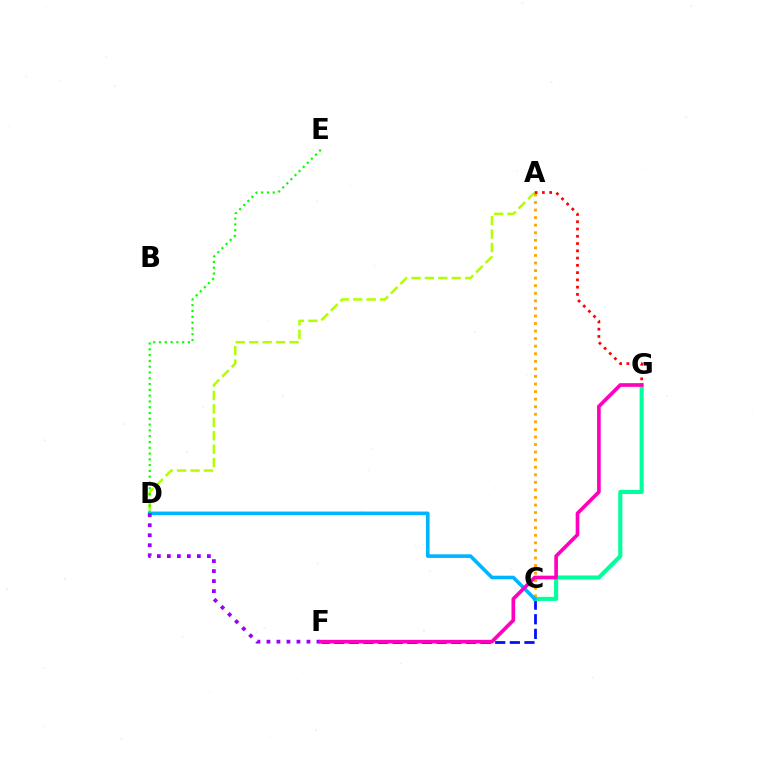{('C', 'F'): [{'color': '#0010ff', 'line_style': 'dashed', 'thickness': 1.99}], ('A', 'D'): [{'color': '#b3ff00', 'line_style': 'dashed', 'thickness': 1.82}], ('C', 'G'): [{'color': '#00ff9d', 'line_style': 'solid', 'thickness': 2.95}], ('A', 'C'): [{'color': '#ffa500', 'line_style': 'dotted', 'thickness': 2.06}], ('A', 'G'): [{'color': '#ff0000', 'line_style': 'dotted', 'thickness': 1.97}], ('C', 'D'): [{'color': '#00b5ff', 'line_style': 'solid', 'thickness': 2.6}], ('D', 'E'): [{'color': '#08ff00', 'line_style': 'dotted', 'thickness': 1.57}], ('D', 'F'): [{'color': '#9b00ff', 'line_style': 'dotted', 'thickness': 2.72}], ('F', 'G'): [{'color': '#ff00bd', 'line_style': 'solid', 'thickness': 2.64}]}